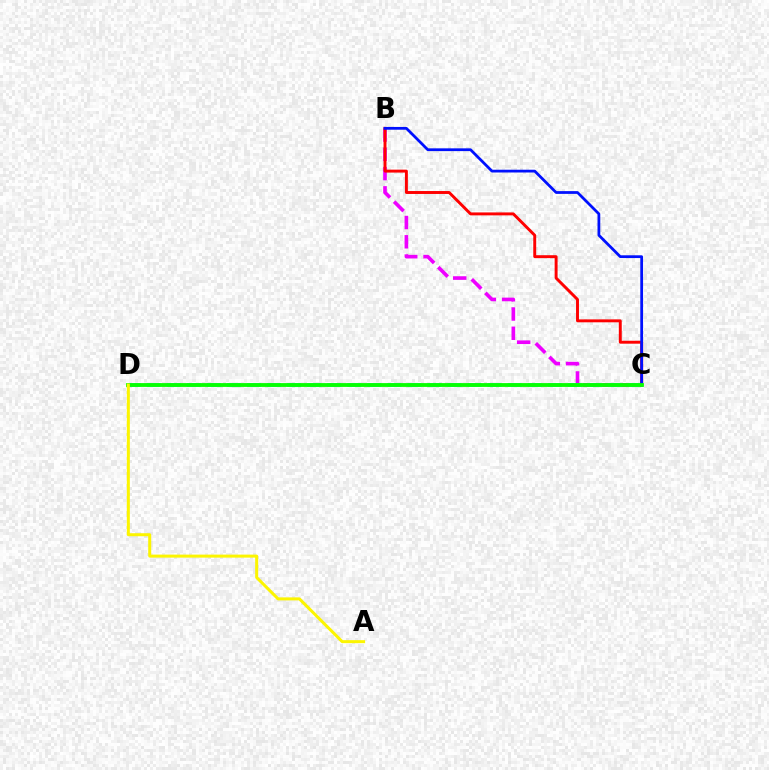{('B', 'C'): [{'color': '#ee00ff', 'line_style': 'dashed', 'thickness': 2.62}, {'color': '#ff0000', 'line_style': 'solid', 'thickness': 2.11}, {'color': '#0010ff', 'line_style': 'solid', 'thickness': 1.99}], ('C', 'D'): [{'color': '#00fff6', 'line_style': 'dashed', 'thickness': 2.72}, {'color': '#08ff00', 'line_style': 'solid', 'thickness': 2.73}], ('A', 'D'): [{'color': '#fcf500', 'line_style': 'solid', 'thickness': 2.17}]}